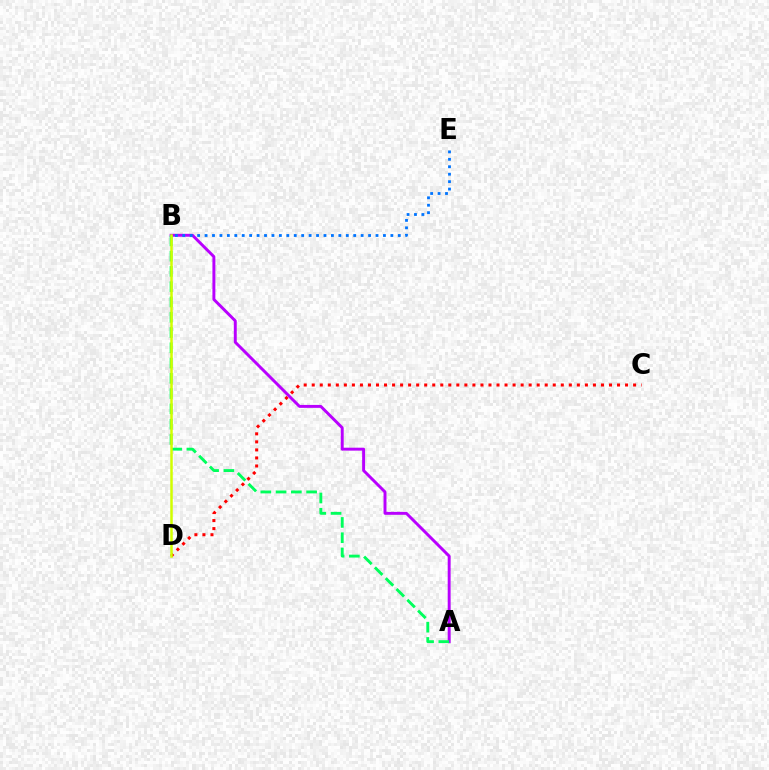{('A', 'B'): [{'color': '#b900ff', 'line_style': 'solid', 'thickness': 2.11}, {'color': '#00ff5c', 'line_style': 'dashed', 'thickness': 2.07}], ('C', 'D'): [{'color': '#ff0000', 'line_style': 'dotted', 'thickness': 2.18}], ('B', 'D'): [{'color': '#d1ff00', 'line_style': 'solid', 'thickness': 1.8}], ('B', 'E'): [{'color': '#0074ff', 'line_style': 'dotted', 'thickness': 2.02}]}